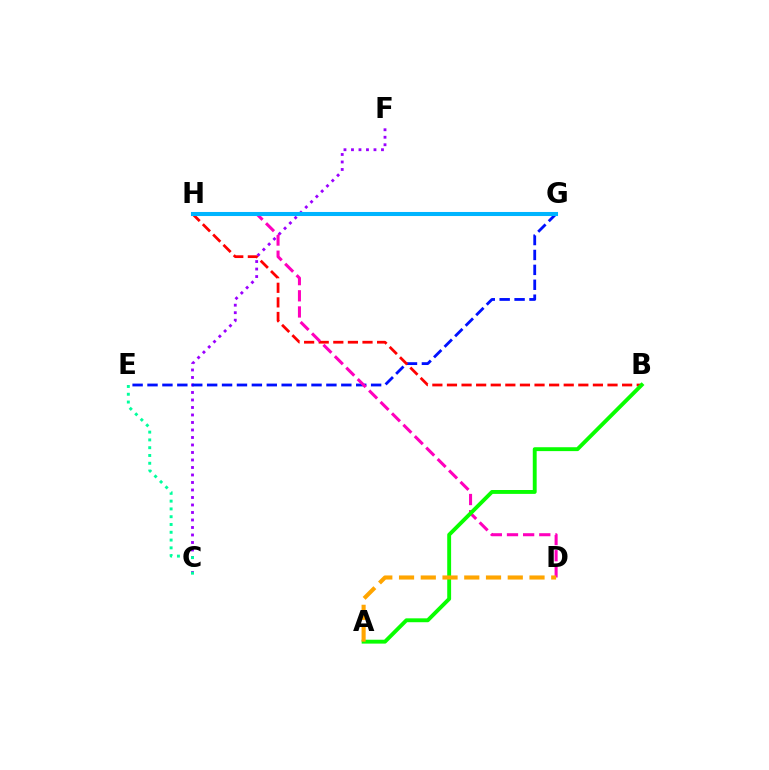{('C', 'F'): [{'color': '#9b00ff', 'line_style': 'dotted', 'thickness': 2.04}], ('C', 'E'): [{'color': '#00ff9d', 'line_style': 'dotted', 'thickness': 2.12}], ('G', 'H'): [{'color': '#b3ff00', 'line_style': 'solid', 'thickness': 2.02}, {'color': '#00b5ff', 'line_style': 'solid', 'thickness': 2.92}], ('E', 'G'): [{'color': '#0010ff', 'line_style': 'dashed', 'thickness': 2.03}], ('B', 'H'): [{'color': '#ff0000', 'line_style': 'dashed', 'thickness': 1.98}], ('D', 'H'): [{'color': '#ff00bd', 'line_style': 'dashed', 'thickness': 2.19}], ('A', 'B'): [{'color': '#08ff00', 'line_style': 'solid', 'thickness': 2.8}], ('A', 'D'): [{'color': '#ffa500', 'line_style': 'dashed', 'thickness': 2.95}]}